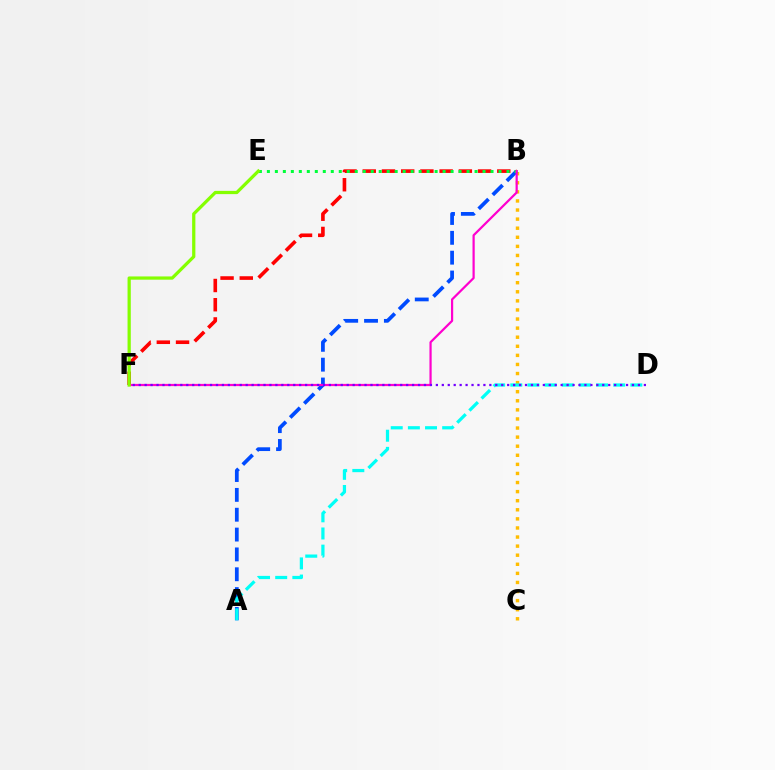{('B', 'C'): [{'color': '#ffbd00', 'line_style': 'dotted', 'thickness': 2.47}], ('B', 'F'): [{'color': '#ff0000', 'line_style': 'dashed', 'thickness': 2.61}, {'color': '#ff00cf', 'line_style': 'solid', 'thickness': 1.6}], ('A', 'B'): [{'color': '#004bff', 'line_style': 'dashed', 'thickness': 2.7}], ('A', 'D'): [{'color': '#00fff6', 'line_style': 'dashed', 'thickness': 2.33}], ('B', 'E'): [{'color': '#00ff39', 'line_style': 'dotted', 'thickness': 2.17}], ('E', 'F'): [{'color': '#84ff00', 'line_style': 'solid', 'thickness': 2.33}], ('D', 'F'): [{'color': '#7200ff', 'line_style': 'dotted', 'thickness': 1.61}]}